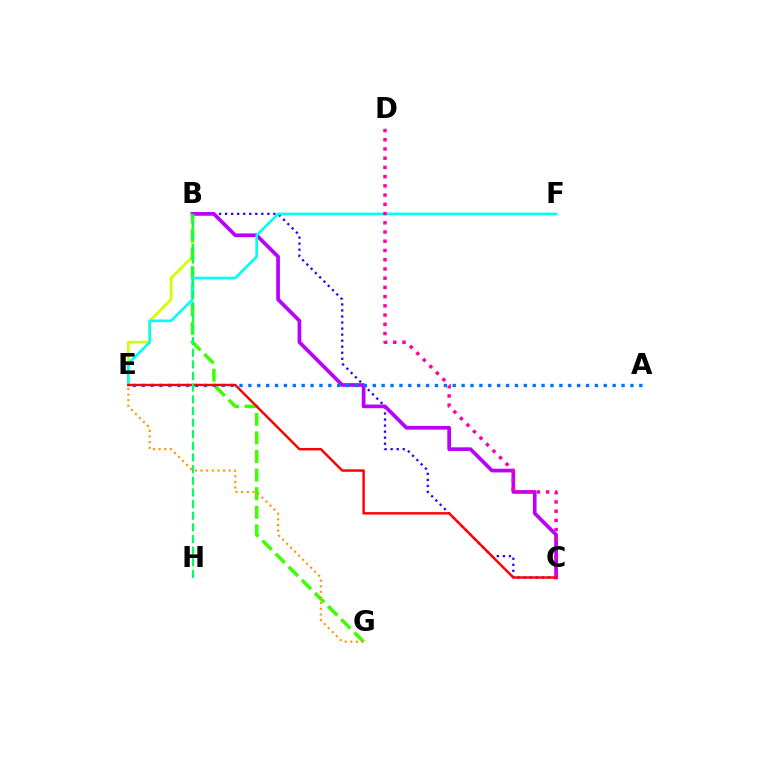{('B', 'C'): [{'color': '#2500ff', 'line_style': 'dotted', 'thickness': 1.64}, {'color': '#b900ff', 'line_style': 'solid', 'thickness': 2.66}], ('B', 'E'): [{'color': '#d1ff00', 'line_style': 'solid', 'thickness': 2.0}], ('B', 'G'): [{'color': '#3dff00', 'line_style': 'dashed', 'thickness': 2.52}], ('E', 'F'): [{'color': '#00fff6', 'line_style': 'solid', 'thickness': 1.9}], ('C', 'D'): [{'color': '#ff00ac', 'line_style': 'dotted', 'thickness': 2.51}], ('A', 'E'): [{'color': '#0074ff', 'line_style': 'dotted', 'thickness': 2.41}], ('C', 'E'): [{'color': '#ff0000', 'line_style': 'solid', 'thickness': 1.75}], ('B', 'H'): [{'color': '#00ff5c', 'line_style': 'dashed', 'thickness': 1.58}], ('E', 'G'): [{'color': '#ff9400', 'line_style': 'dotted', 'thickness': 1.53}]}